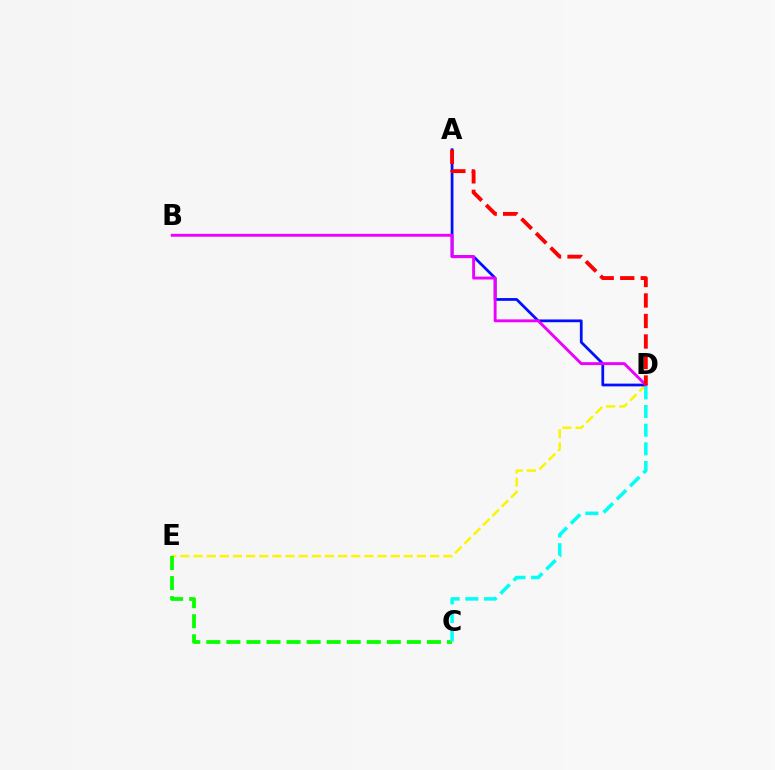{('D', 'E'): [{'color': '#fcf500', 'line_style': 'dashed', 'thickness': 1.79}], ('A', 'D'): [{'color': '#0010ff', 'line_style': 'solid', 'thickness': 1.99}, {'color': '#ff0000', 'line_style': 'dashed', 'thickness': 2.79}], ('B', 'D'): [{'color': '#ee00ff', 'line_style': 'solid', 'thickness': 2.09}], ('C', 'E'): [{'color': '#08ff00', 'line_style': 'dashed', 'thickness': 2.72}], ('C', 'D'): [{'color': '#00fff6', 'line_style': 'dashed', 'thickness': 2.53}]}